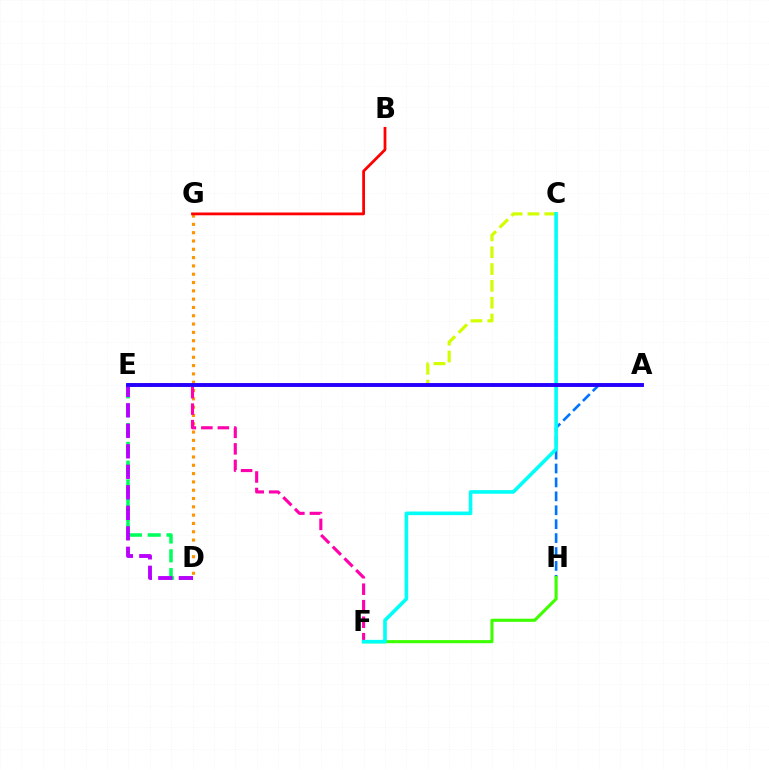{('D', 'E'): [{'color': '#00ff5c', 'line_style': 'dashed', 'thickness': 2.56}, {'color': '#b900ff', 'line_style': 'dashed', 'thickness': 2.79}], ('D', 'G'): [{'color': '#ff9400', 'line_style': 'dotted', 'thickness': 2.26}], ('B', 'G'): [{'color': '#ff0000', 'line_style': 'solid', 'thickness': 2.0}], ('E', 'F'): [{'color': '#ff00ac', 'line_style': 'dashed', 'thickness': 2.24}], ('C', 'E'): [{'color': '#d1ff00', 'line_style': 'dashed', 'thickness': 2.28}], ('A', 'H'): [{'color': '#0074ff', 'line_style': 'dashed', 'thickness': 1.89}], ('F', 'H'): [{'color': '#3dff00', 'line_style': 'solid', 'thickness': 2.24}], ('C', 'F'): [{'color': '#00fff6', 'line_style': 'solid', 'thickness': 2.6}], ('A', 'E'): [{'color': '#2500ff', 'line_style': 'solid', 'thickness': 2.8}]}